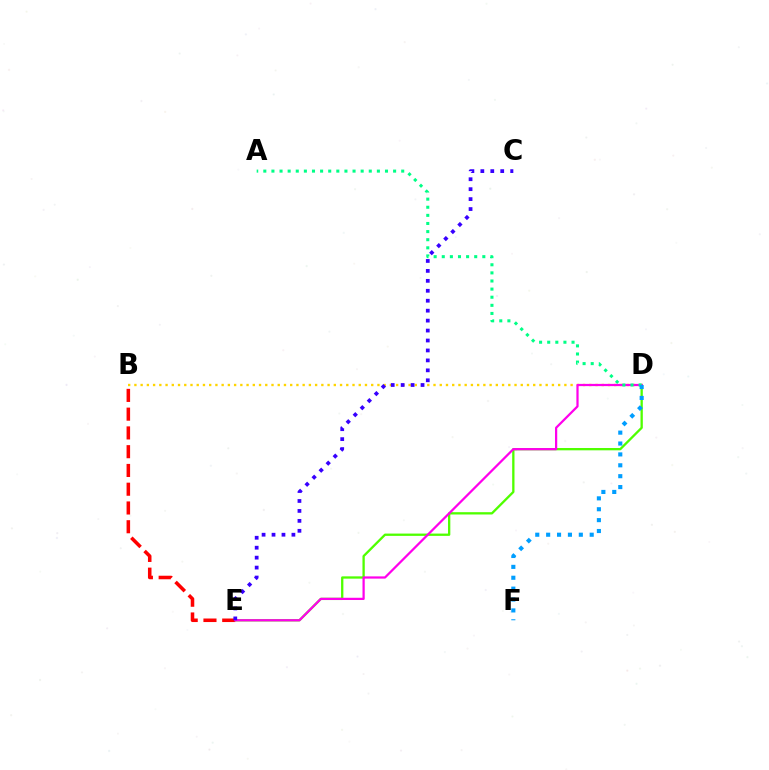{('D', 'E'): [{'color': '#4fff00', 'line_style': 'solid', 'thickness': 1.66}, {'color': '#ff00ed', 'line_style': 'solid', 'thickness': 1.61}], ('B', 'D'): [{'color': '#ffd500', 'line_style': 'dotted', 'thickness': 1.69}], ('B', 'E'): [{'color': '#ff0000', 'line_style': 'dashed', 'thickness': 2.55}], ('A', 'D'): [{'color': '#00ff86', 'line_style': 'dotted', 'thickness': 2.2}], ('D', 'F'): [{'color': '#009eff', 'line_style': 'dotted', 'thickness': 2.96}], ('C', 'E'): [{'color': '#3700ff', 'line_style': 'dotted', 'thickness': 2.7}]}